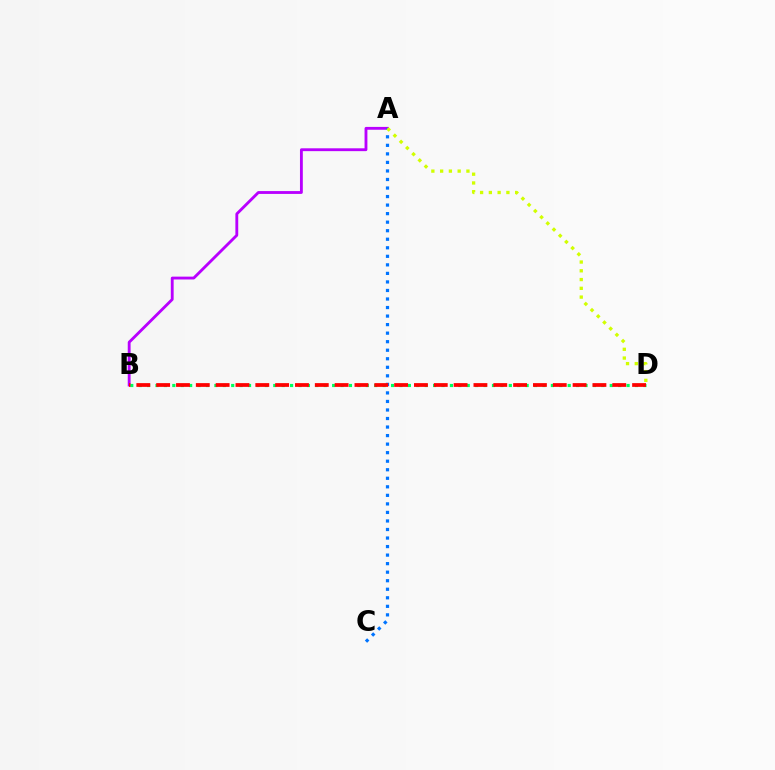{('A', 'B'): [{'color': '#b900ff', 'line_style': 'solid', 'thickness': 2.05}], ('A', 'C'): [{'color': '#0074ff', 'line_style': 'dotted', 'thickness': 2.32}], ('B', 'D'): [{'color': '#00ff5c', 'line_style': 'dotted', 'thickness': 2.29}, {'color': '#ff0000', 'line_style': 'dashed', 'thickness': 2.69}], ('A', 'D'): [{'color': '#d1ff00', 'line_style': 'dotted', 'thickness': 2.38}]}